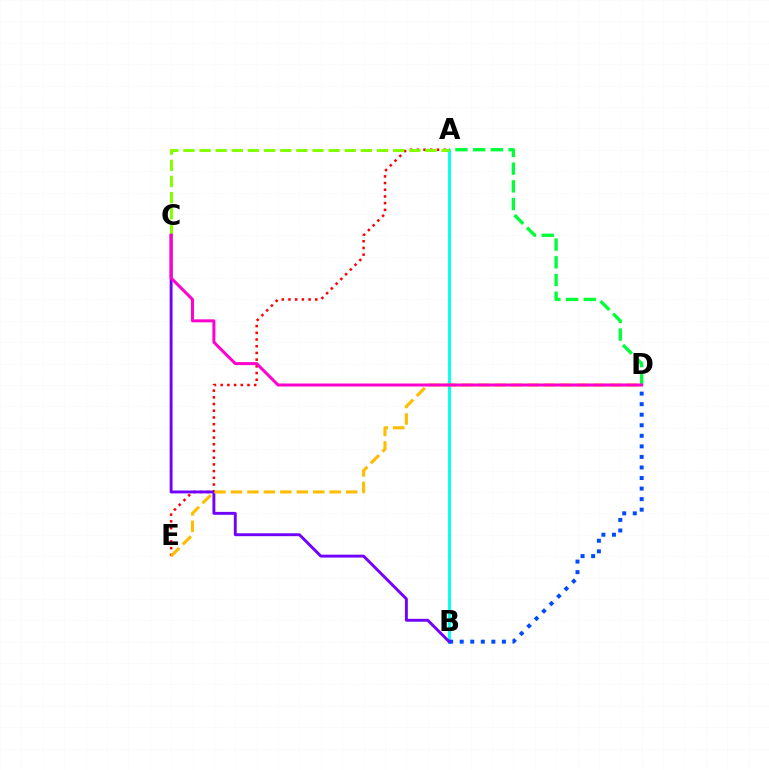{('A', 'B'): [{'color': '#00fff6', 'line_style': 'solid', 'thickness': 2.07}], ('A', 'E'): [{'color': '#ff0000', 'line_style': 'dotted', 'thickness': 1.82}], ('A', 'D'): [{'color': '#00ff39', 'line_style': 'dashed', 'thickness': 2.4}], ('B', 'D'): [{'color': '#004bff', 'line_style': 'dotted', 'thickness': 2.87}], ('A', 'C'): [{'color': '#84ff00', 'line_style': 'dashed', 'thickness': 2.19}], ('B', 'C'): [{'color': '#7200ff', 'line_style': 'solid', 'thickness': 2.09}], ('D', 'E'): [{'color': '#ffbd00', 'line_style': 'dashed', 'thickness': 2.24}], ('C', 'D'): [{'color': '#ff00cf', 'line_style': 'solid', 'thickness': 2.16}]}